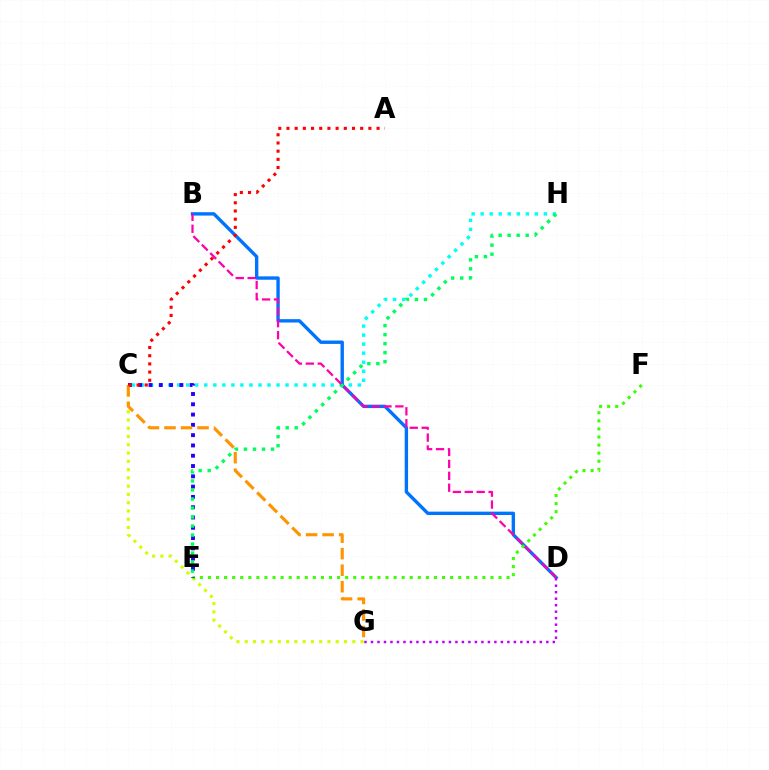{('C', 'G'): [{'color': '#d1ff00', 'line_style': 'dotted', 'thickness': 2.25}, {'color': '#ff9400', 'line_style': 'dashed', 'thickness': 2.25}], ('C', 'H'): [{'color': '#00fff6', 'line_style': 'dotted', 'thickness': 2.45}], ('B', 'D'): [{'color': '#0074ff', 'line_style': 'solid', 'thickness': 2.43}, {'color': '#ff00ac', 'line_style': 'dashed', 'thickness': 1.62}], ('E', 'F'): [{'color': '#3dff00', 'line_style': 'dotted', 'thickness': 2.19}], ('D', 'G'): [{'color': '#b900ff', 'line_style': 'dotted', 'thickness': 1.76}], ('C', 'E'): [{'color': '#2500ff', 'line_style': 'dotted', 'thickness': 2.8}], ('E', 'H'): [{'color': '#00ff5c', 'line_style': 'dotted', 'thickness': 2.45}], ('A', 'C'): [{'color': '#ff0000', 'line_style': 'dotted', 'thickness': 2.22}]}